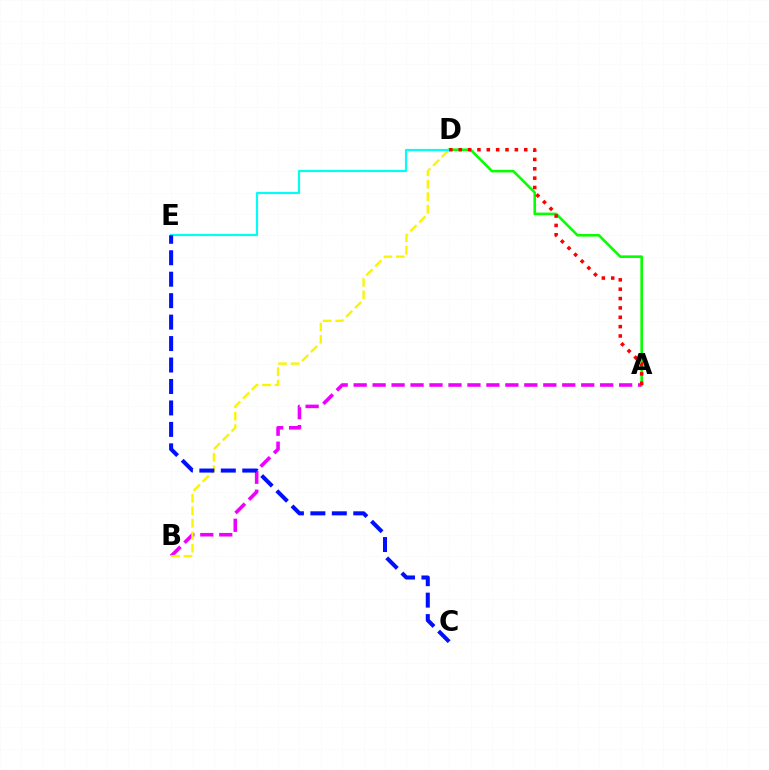{('A', 'D'): [{'color': '#08ff00', 'line_style': 'solid', 'thickness': 1.88}, {'color': '#ff0000', 'line_style': 'dotted', 'thickness': 2.54}], ('A', 'B'): [{'color': '#ee00ff', 'line_style': 'dashed', 'thickness': 2.58}], ('B', 'D'): [{'color': '#fcf500', 'line_style': 'dashed', 'thickness': 1.69}], ('D', 'E'): [{'color': '#00fff6', 'line_style': 'solid', 'thickness': 1.56}], ('C', 'E'): [{'color': '#0010ff', 'line_style': 'dashed', 'thickness': 2.91}]}